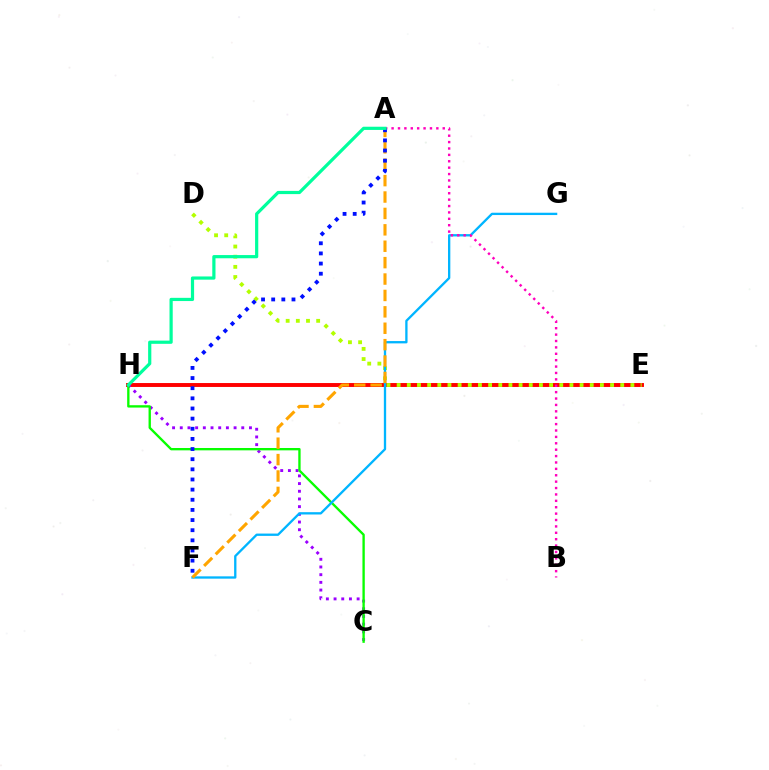{('E', 'H'): [{'color': '#ff0000', 'line_style': 'solid', 'thickness': 2.82}], ('D', 'E'): [{'color': '#b3ff00', 'line_style': 'dotted', 'thickness': 2.76}], ('C', 'H'): [{'color': '#9b00ff', 'line_style': 'dotted', 'thickness': 2.09}, {'color': '#08ff00', 'line_style': 'solid', 'thickness': 1.69}], ('F', 'G'): [{'color': '#00b5ff', 'line_style': 'solid', 'thickness': 1.67}], ('A', 'F'): [{'color': '#ffa500', 'line_style': 'dashed', 'thickness': 2.23}, {'color': '#0010ff', 'line_style': 'dotted', 'thickness': 2.76}], ('A', 'B'): [{'color': '#ff00bd', 'line_style': 'dotted', 'thickness': 1.74}], ('A', 'H'): [{'color': '#00ff9d', 'line_style': 'solid', 'thickness': 2.31}]}